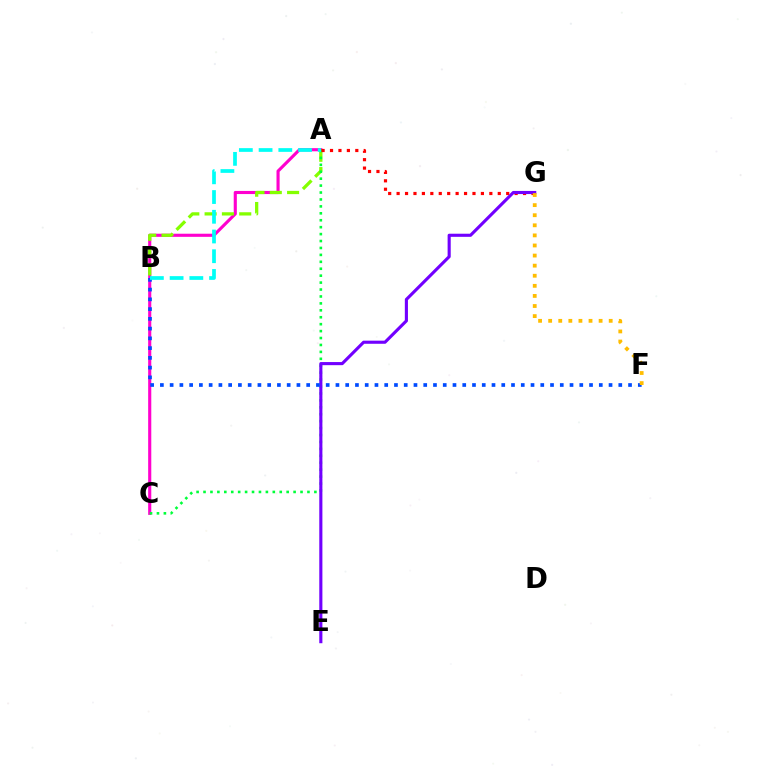{('A', 'C'): [{'color': '#ff00cf', 'line_style': 'solid', 'thickness': 2.25}, {'color': '#00ff39', 'line_style': 'dotted', 'thickness': 1.88}], ('A', 'B'): [{'color': '#84ff00', 'line_style': 'dashed', 'thickness': 2.35}, {'color': '#00fff6', 'line_style': 'dashed', 'thickness': 2.68}], ('A', 'G'): [{'color': '#ff0000', 'line_style': 'dotted', 'thickness': 2.29}], ('E', 'G'): [{'color': '#7200ff', 'line_style': 'solid', 'thickness': 2.24}], ('B', 'F'): [{'color': '#004bff', 'line_style': 'dotted', 'thickness': 2.65}], ('F', 'G'): [{'color': '#ffbd00', 'line_style': 'dotted', 'thickness': 2.74}]}